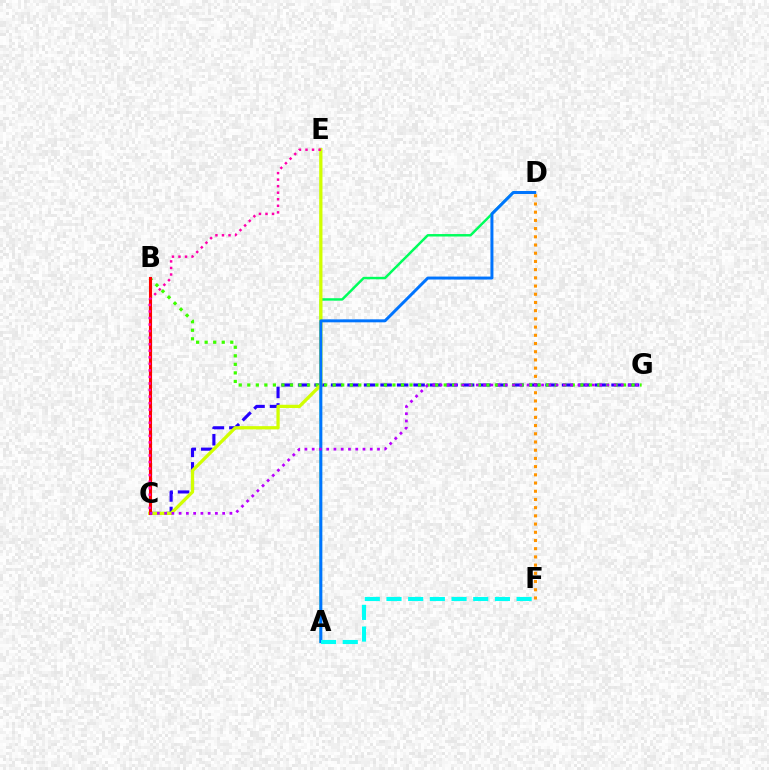{('D', 'F'): [{'color': '#ff9400', 'line_style': 'dotted', 'thickness': 2.23}], ('C', 'G'): [{'color': '#2500ff', 'line_style': 'dashed', 'thickness': 2.24}, {'color': '#b900ff', 'line_style': 'dotted', 'thickness': 1.97}], ('A', 'D'): [{'color': '#00ff5c', 'line_style': 'solid', 'thickness': 1.77}, {'color': '#0074ff', 'line_style': 'solid', 'thickness': 2.14}], ('B', 'G'): [{'color': '#3dff00', 'line_style': 'dotted', 'thickness': 2.32}], ('C', 'E'): [{'color': '#d1ff00', 'line_style': 'solid', 'thickness': 2.35}, {'color': '#ff00ac', 'line_style': 'dotted', 'thickness': 1.78}], ('B', 'C'): [{'color': '#ff0000', 'line_style': 'solid', 'thickness': 2.23}], ('A', 'F'): [{'color': '#00fff6', 'line_style': 'dashed', 'thickness': 2.95}]}